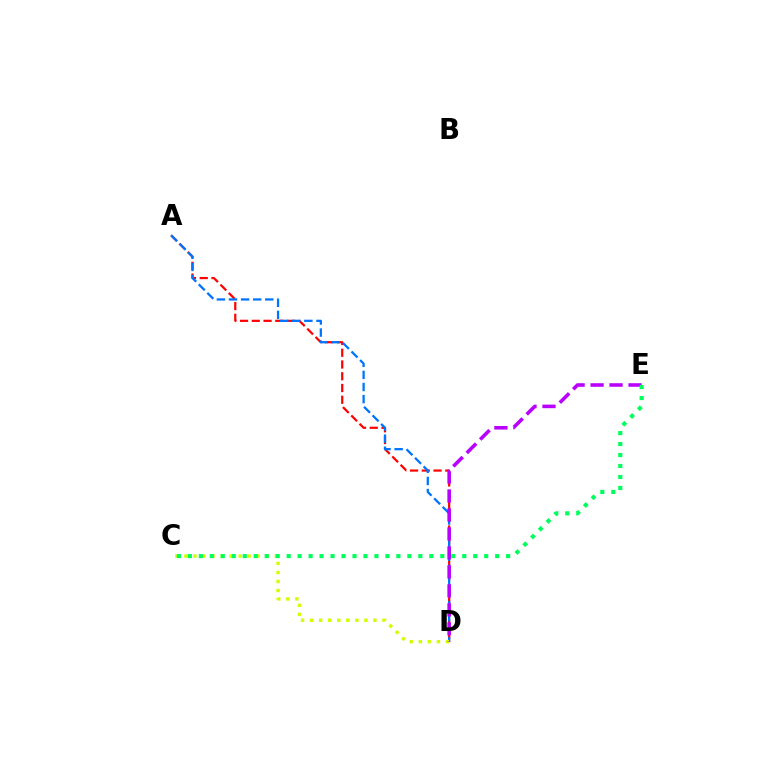{('A', 'D'): [{'color': '#ff0000', 'line_style': 'dashed', 'thickness': 1.6}, {'color': '#0074ff', 'line_style': 'dashed', 'thickness': 1.64}], ('C', 'D'): [{'color': '#d1ff00', 'line_style': 'dotted', 'thickness': 2.46}], ('D', 'E'): [{'color': '#b900ff', 'line_style': 'dashed', 'thickness': 2.58}], ('C', 'E'): [{'color': '#00ff5c', 'line_style': 'dotted', 'thickness': 2.98}]}